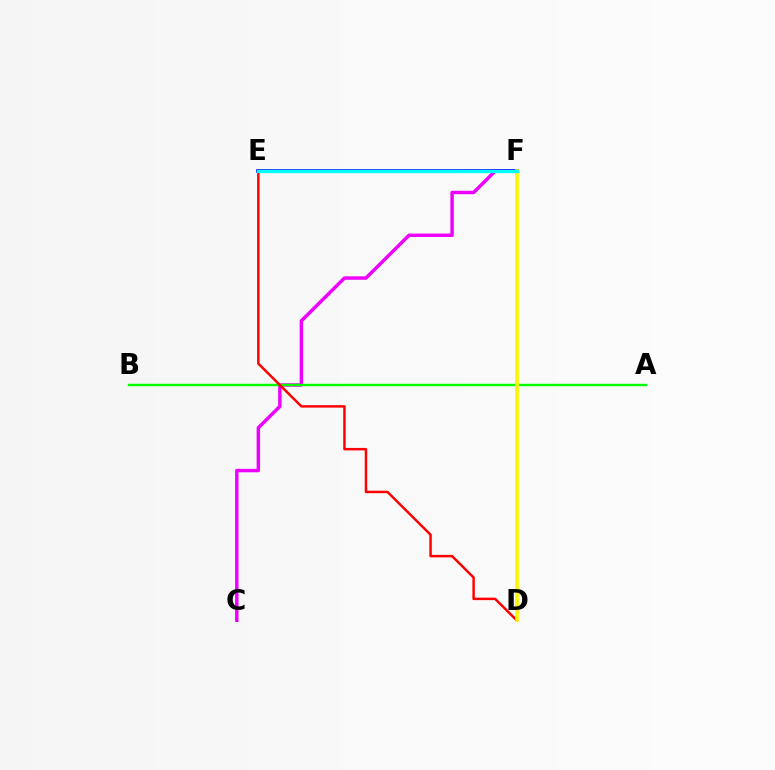{('C', 'F'): [{'color': '#ee00ff', 'line_style': 'solid', 'thickness': 2.48}], ('E', 'F'): [{'color': '#0010ff', 'line_style': 'solid', 'thickness': 2.62}, {'color': '#00fff6', 'line_style': 'solid', 'thickness': 2.37}], ('A', 'B'): [{'color': '#08ff00', 'line_style': 'solid', 'thickness': 1.76}], ('D', 'E'): [{'color': '#ff0000', 'line_style': 'solid', 'thickness': 1.78}], ('D', 'F'): [{'color': '#fcf500', 'line_style': 'solid', 'thickness': 2.61}]}